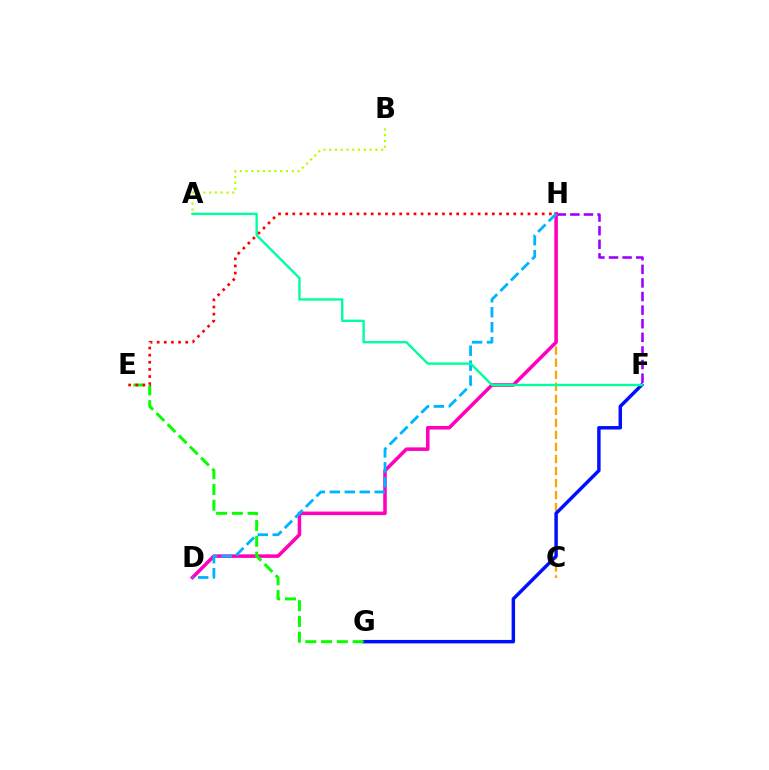{('F', 'H'): [{'color': '#9b00ff', 'line_style': 'dashed', 'thickness': 1.85}], ('C', 'H'): [{'color': '#ffa500', 'line_style': 'dashed', 'thickness': 1.64}], ('A', 'B'): [{'color': '#b3ff00', 'line_style': 'dotted', 'thickness': 1.57}], ('D', 'H'): [{'color': '#ff00bd', 'line_style': 'solid', 'thickness': 2.55}, {'color': '#00b5ff', 'line_style': 'dashed', 'thickness': 2.03}], ('F', 'G'): [{'color': '#0010ff', 'line_style': 'solid', 'thickness': 2.48}], ('E', 'G'): [{'color': '#08ff00', 'line_style': 'dashed', 'thickness': 2.14}], ('E', 'H'): [{'color': '#ff0000', 'line_style': 'dotted', 'thickness': 1.94}], ('A', 'F'): [{'color': '#00ff9d', 'line_style': 'solid', 'thickness': 1.72}]}